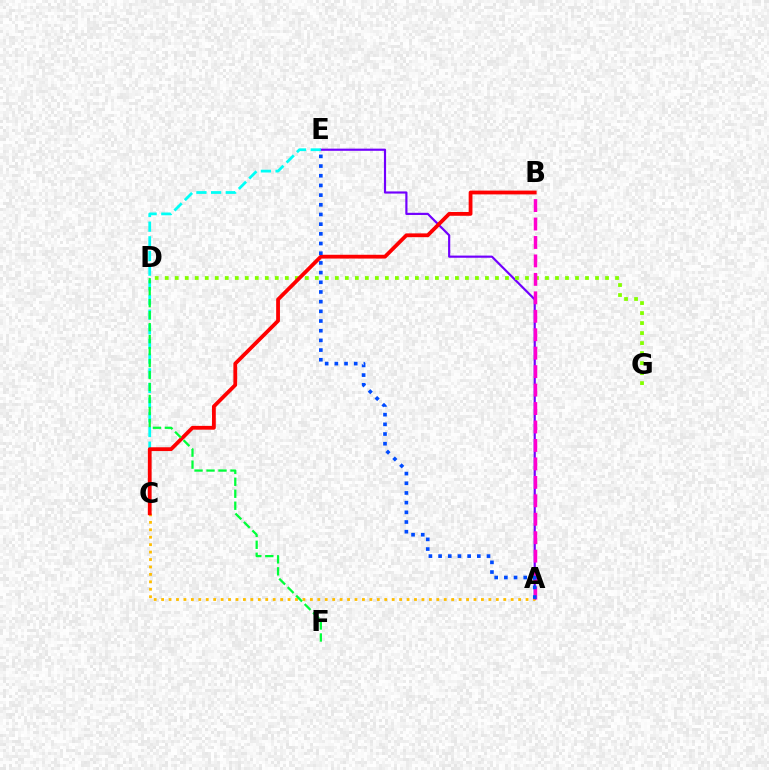{('A', 'E'): [{'color': '#7200ff', 'line_style': 'solid', 'thickness': 1.56}, {'color': '#004bff', 'line_style': 'dotted', 'thickness': 2.63}], ('A', 'C'): [{'color': '#ffbd00', 'line_style': 'dotted', 'thickness': 2.02}], ('D', 'G'): [{'color': '#84ff00', 'line_style': 'dotted', 'thickness': 2.72}], ('C', 'E'): [{'color': '#00fff6', 'line_style': 'dashed', 'thickness': 1.99}], ('B', 'C'): [{'color': '#ff0000', 'line_style': 'solid', 'thickness': 2.73}], ('D', 'F'): [{'color': '#00ff39', 'line_style': 'dashed', 'thickness': 1.63}], ('A', 'B'): [{'color': '#ff00cf', 'line_style': 'dashed', 'thickness': 2.51}]}